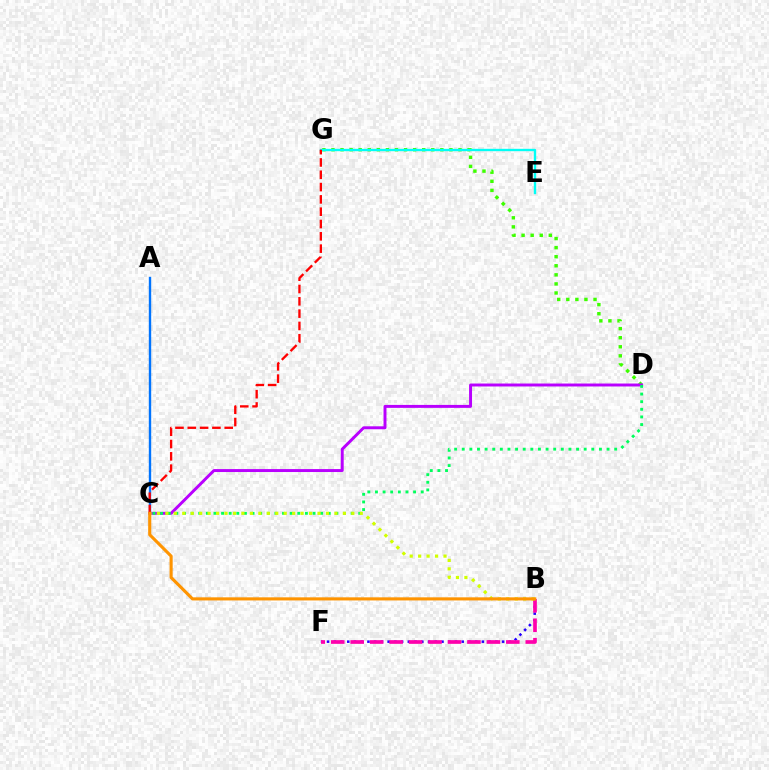{('D', 'G'): [{'color': '#3dff00', 'line_style': 'dotted', 'thickness': 2.47}], ('B', 'F'): [{'color': '#2500ff', 'line_style': 'dotted', 'thickness': 1.83}, {'color': '#ff00ac', 'line_style': 'dashed', 'thickness': 2.64}], ('C', 'D'): [{'color': '#b900ff', 'line_style': 'solid', 'thickness': 2.12}, {'color': '#00ff5c', 'line_style': 'dotted', 'thickness': 2.07}], ('A', 'C'): [{'color': '#0074ff', 'line_style': 'solid', 'thickness': 1.71}], ('E', 'G'): [{'color': '#00fff6', 'line_style': 'solid', 'thickness': 1.7}], ('B', 'C'): [{'color': '#d1ff00', 'line_style': 'dotted', 'thickness': 2.3}, {'color': '#ff9400', 'line_style': 'solid', 'thickness': 2.24}], ('C', 'G'): [{'color': '#ff0000', 'line_style': 'dashed', 'thickness': 1.67}]}